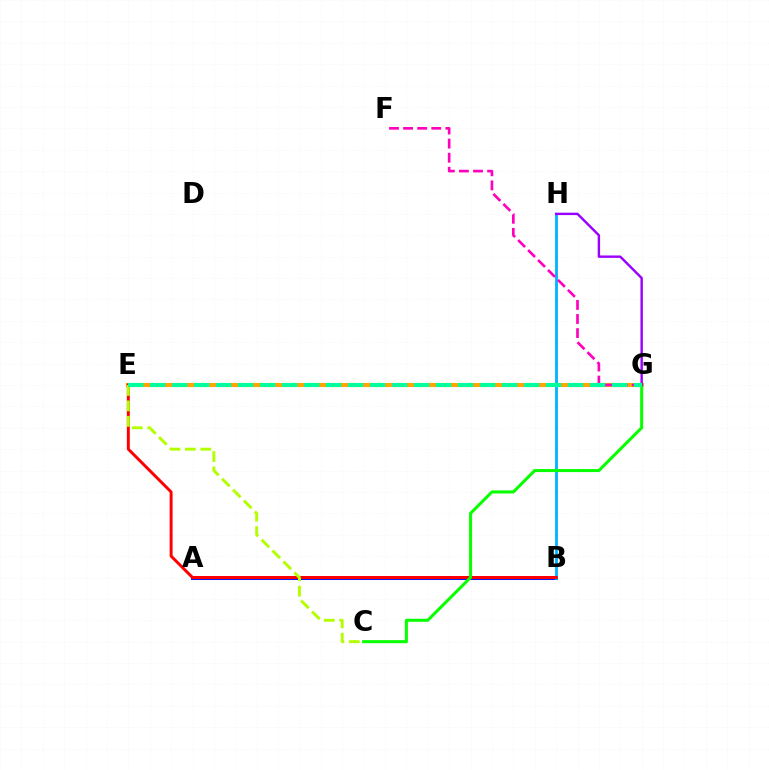{('A', 'B'): [{'color': '#0010ff', 'line_style': 'solid', 'thickness': 2.84}], ('B', 'H'): [{'color': '#00b5ff', 'line_style': 'solid', 'thickness': 2.04}], ('E', 'G'): [{'color': '#ffa500', 'line_style': 'solid', 'thickness': 2.94}, {'color': '#00ff9d', 'line_style': 'dashed', 'thickness': 2.99}], ('B', 'E'): [{'color': '#ff0000', 'line_style': 'solid', 'thickness': 2.13}], ('F', 'G'): [{'color': '#ff00bd', 'line_style': 'dashed', 'thickness': 1.91}], ('C', 'G'): [{'color': '#08ff00', 'line_style': 'solid', 'thickness': 2.19}], ('C', 'E'): [{'color': '#b3ff00', 'line_style': 'dashed', 'thickness': 2.1}], ('G', 'H'): [{'color': '#9b00ff', 'line_style': 'solid', 'thickness': 1.73}]}